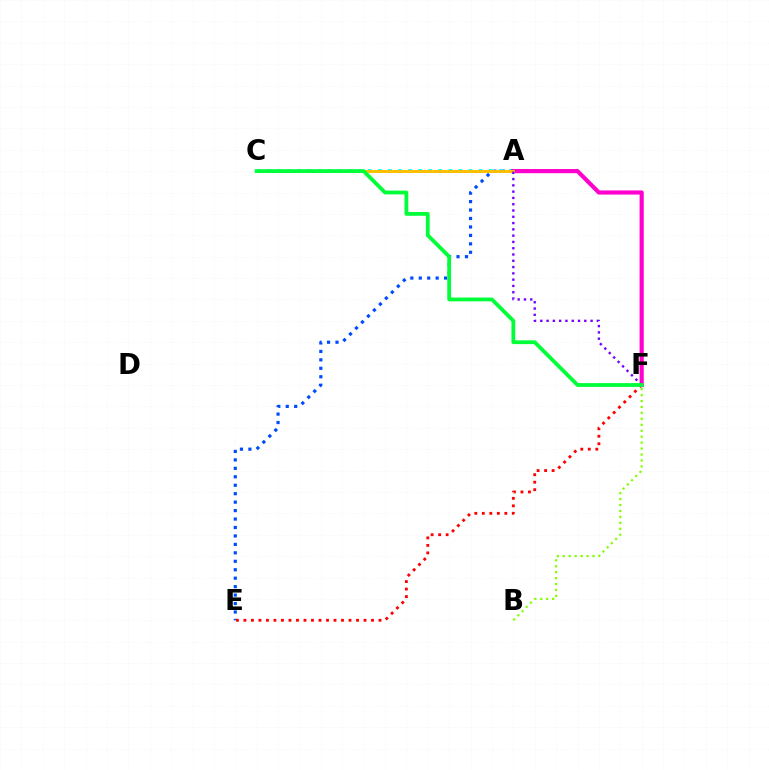{('A', 'E'): [{'color': '#004bff', 'line_style': 'dotted', 'thickness': 2.3}], ('A', 'C'): [{'color': '#00fff6', 'line_style': 'dotted', 'thickness': 2.74}, {'color': '#ffbd00', 'line_style': 'solid', 'thickness': 2.09}], ('A', 'F'): [{'color': '#ff00cf', 'line_style': 'solid', 'thickness': 2.99}, {'color': '#7200ff', 'line_style': 'dotted', 'thickness': 1.71}], ('E', 'F'): [{'color': '#ff0000', 'line_style': 'dotted', 'thickness': 2.04}], ('B', 'F'): [{'color': '#84ff00', 'line_style': 'dotted', 'thickness': 1.61}], ('C', 'F'): [{'color': '#00ff39', 'line_style': 'solid', 'thickness': 2.73}]}